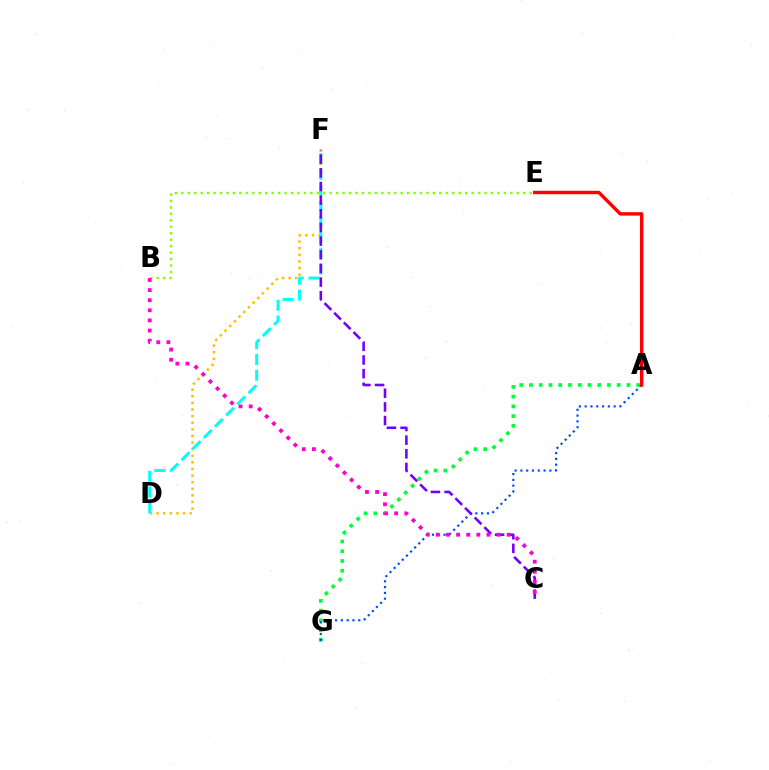{('D', 'F'): [{'color': '#ffbd00', 'line_style': 'dotted', 'thickness': 1.8}, {'color': '#00fff6', 'line_style': 'dashed', 'thickness': 2.14}], ('A', 'G'): [{'color': '#00ff39', 'line_style': 'dotted', 'thickness': 2.65}, {'color': '#004bff', 'line_style': 'dotted', 'thickness': 1.57}], ('A', 'E'): [{'color': '#ff0000', 'line_style': 'solid', 'thickness': 2.45}], ('C', 'F'): [{'color': '#7200ff', 'line_style': 'dashed', 'thickness': 1.86}], ('B', 'E'): [{'color': '#84ff00', 'line_style': 'dotted', 'thickness': 1.75}], ('B', 'C'): [{'color': '#ff00cf', 'line_style': 'dotted', 'thickness': 2.75}]}